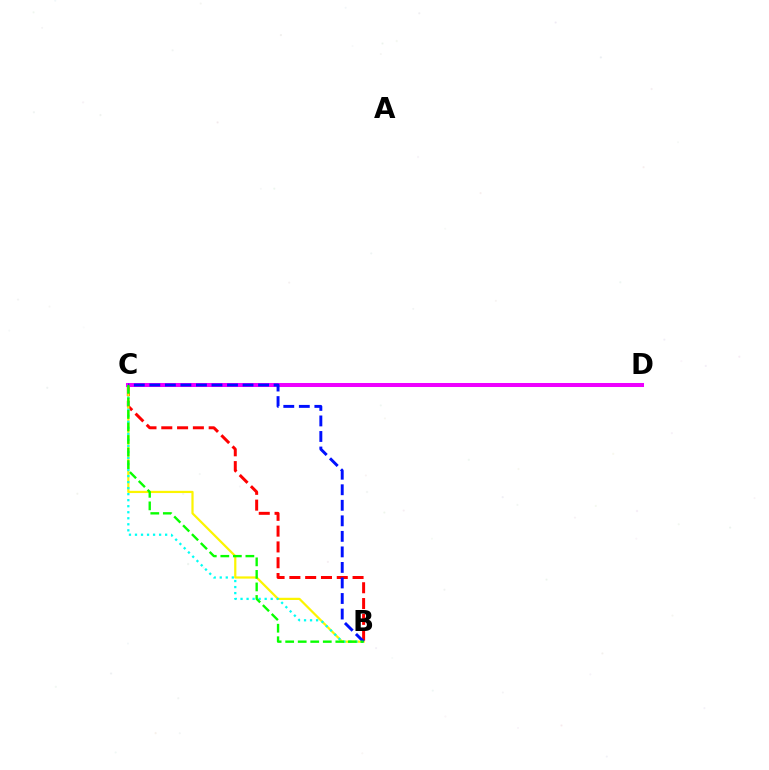{('B', 'C'): [{'color': '#ff0000', 'line_style': 'dashed', 'thickness': 2.15}, {'color': '#fcf500', 'line_style': 'solid', 'thickness': 1.6}, {'color': '#00fff6', 'line_style': 'dotted', 'thickness': 1.64}, {'color': '#0010ff', 'line_style': 'dashed', 'thickness': 2.11}, {'color': '#08ff00', 'line_style': 'dashed', 'thickness': 1.7}], ('C', 'D'): [{'color': '#ee00ff', 'line_style': 'solid', 'thickness': 2.89}]}